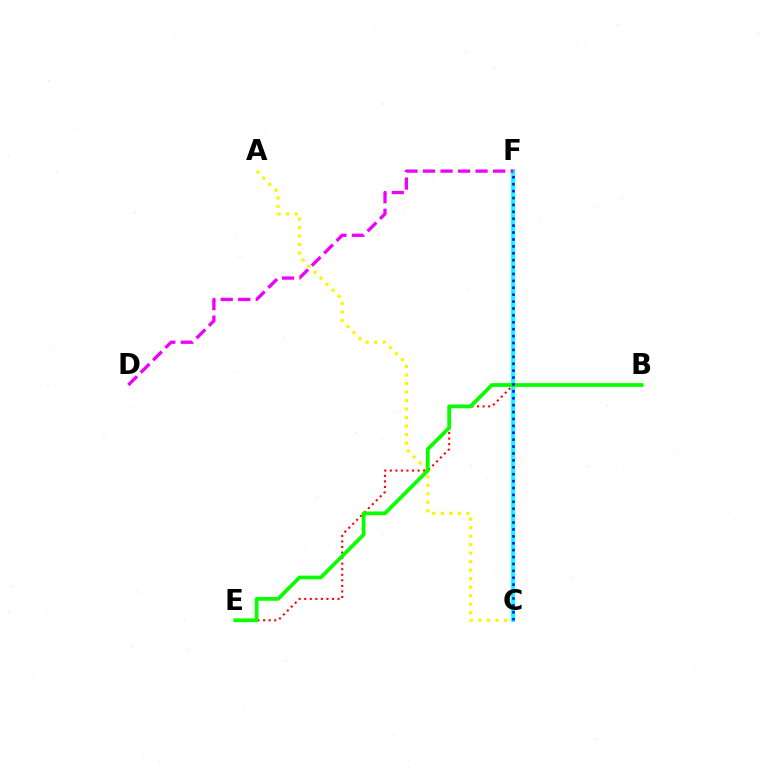{('A', 'C'): [{'color': '#fcf500', 'line_style': 'dotted', 'thickness': 2.31}], ('B', 'E'): [{'color': '#ff0000', 'line_style': 'dotted', 'thickness': 1.51}, {'color': '#08ff00', 'line_style': 'solid', 'thickness': 2.7}], ('C', 'F'): [{'color': '#00fff6', 'line_style': 'solid', 'thickness': 2.69}, {'color': '#0010ff', 'line_style': 'dotted', 'thickness': 1.88}], ('D', 'F'): [{'color': '#ee00ff', 'line_style': 'dashed', 'thickness': 2.38}]}